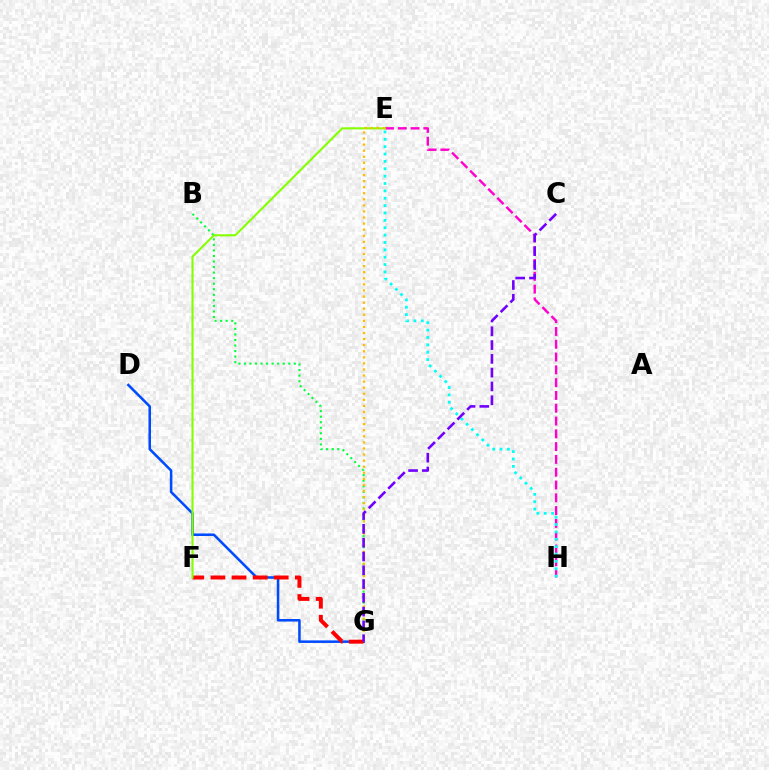{('D', 'G'): [{'color': '#004bff', 'line_style': 'solid', 'thickness': 1.83}], ('B', 'G'): [{'color': '#00ff39', 'line_style': 'dotted', 'thickness': 1.51}], ('F', 'G'): [{'color': '#ff0000', 'line_style': 'dashed', 'thickness': 2.87}], ('E', 'H'): [{'color': '#ff00cf', 'line_style': 'dashed', 'thickness': 1.74}, {'color': '#00fff6', 'line_style': 'dotted', 'thickness': 2.0}], ('E', 'F'): [{'color': '#84ff00', 'line_style': 'solid', 'thickness': 1.5}], ('E', 'G'): [{'color': '#ffbd00', 'line_style': 'dotted', 'thickness': 1.65}], ('C', 'G'): [{'color': '#7200ff', 'line_style': 'dashed', 'thickness': 1.87}]}